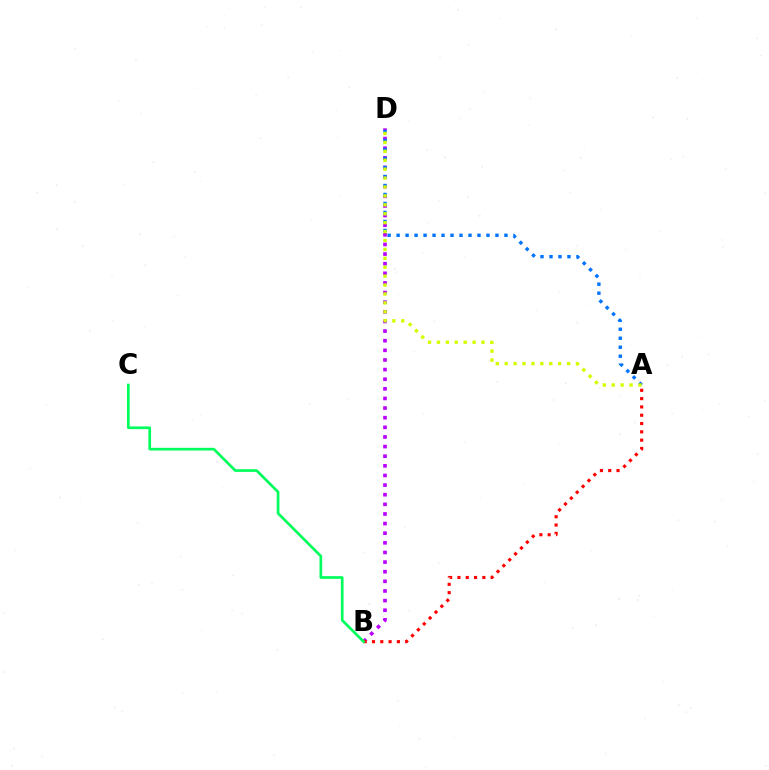{('B', 'D'): [{'color': '#b900ff', 'line_style': 'dotted', 'thickness': 2.62}], ('A', 'D'): [{'color': '#0074ff', 'line_style': 'dotted', 'thickness': 2.44}, {'color': '#d1ff00', 'line_style': 'dotted', 'thickness': 2.42}], ('A', 'B'): [{'color': '#ff0000', 'line_style': 'dotted', 'thickness': 2.26}], ('B', 'C'): [{'color': '#00ff5c', 'line_style': 'solid', 'thickness': 1.93}]}